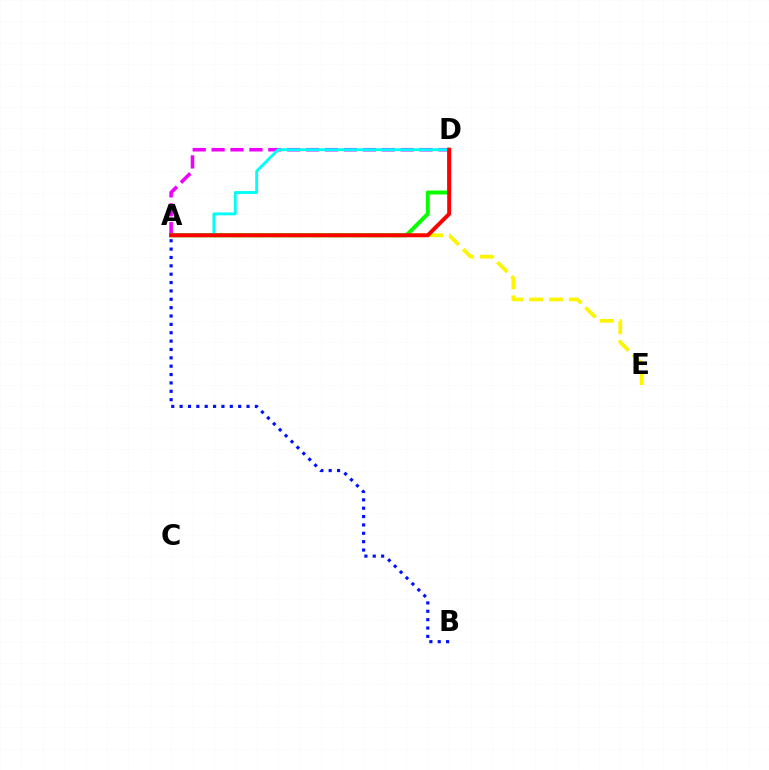{('A', 'D'): [{'color': '#ee00ff', 'line_style': 'dashed', 'thickness': 2.57}, {'color': '#08ff00', 'line_style': 'solid', 'thickness': 2.86}, {'color': '#00fff6', 'line_style': 'solid', 'thickness': 2.08}, {'color': '#ff0000', 'line_style': 'solid', 'thickness': 2.84}], ('A', 'B'): [{'color': '#0010ff', 'line_style': 'dotted', 'thickness': 2.27}], ('A', 'E'): [{'color': '#fcf500', 'line_style': 'dashed', 'thickness': 2.7}]}